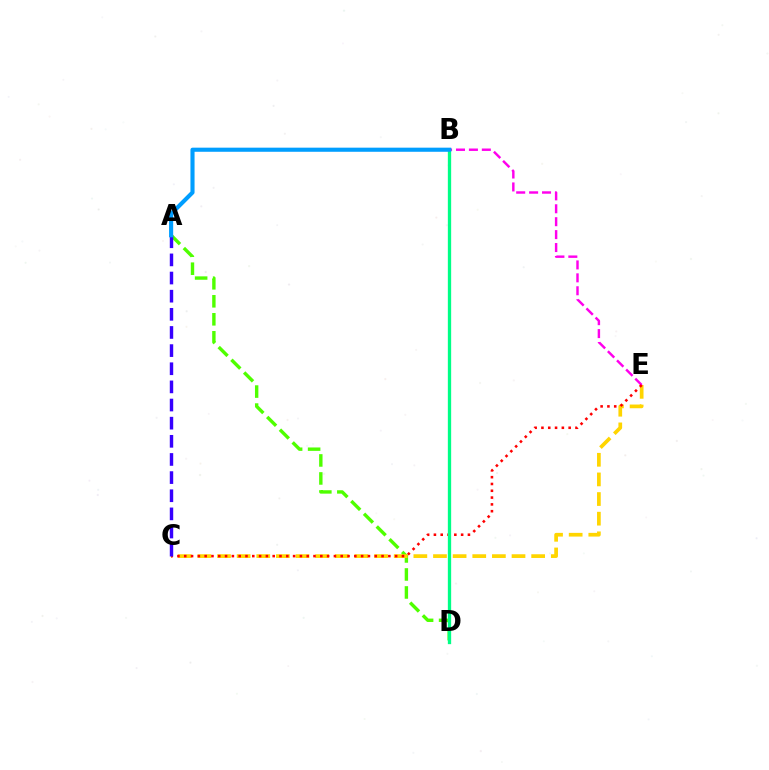{('A', 'D'): [{'color': '#4fff00', 'line_style': 'dashed', 'thickness': 2.44}], ('C', 'E'): [{'color': '#ffd500', 'line_style': 'dashed', 'thickness': 2.67}, {'color': '#ff0000', 'line_style': 'dotted', 'thickness': 1.85}], ('B', 'E'): [{'color': '#ff00ed', 'line_style': 'dashed', 'thickness': 1.76}], ('A', 'C'): [{'color': '#3700ff', 'line_style': 'dashed', 'thickness': 2.46}], ('B', 'D'): [{'color': '#00ff86', 'line_style': 'solid', 'thickness': 2.39}], ('A', 'B'): [{'color': '#009eff', 'line_style': 'solid', 'thickness': 2.96}]}